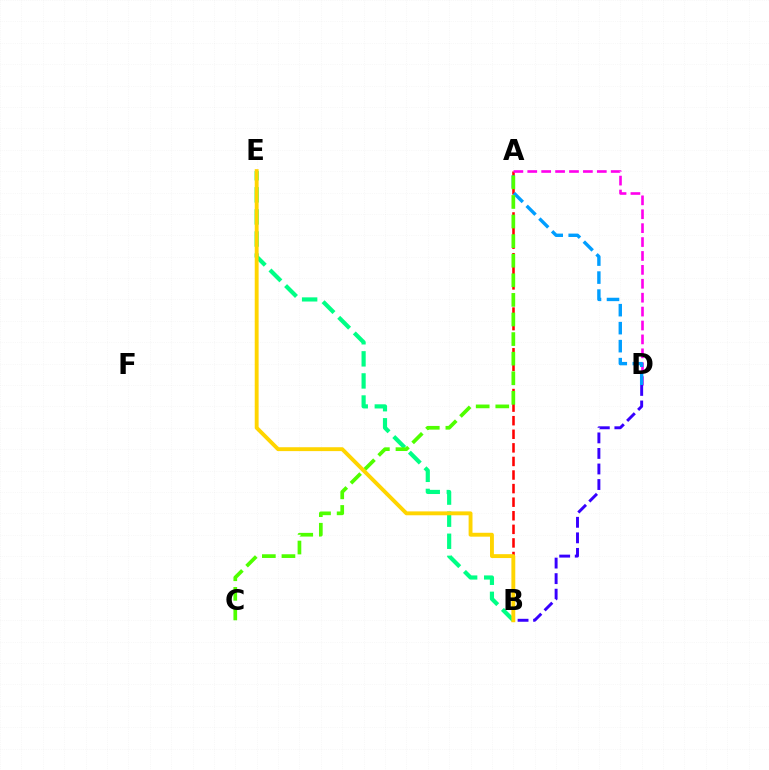{('A', 'B'): [{'color': '#ff0000', 'line_style': 'dashed', 'thickness': 1.84}], ('A', 'D'): [{'color': '#ff00ed', 'line_style': 'dashed', 'thickness': 1.89}, {'color': '#009eff', 'line_style': 'dashed', 'thickness': 2.44}], ('B', 'D'): [{'color': '#3700ff', 'line_style': 'dashed', 'thickness': 2.11}], ('B', 'E'): [{'color': '#00ff86', 'line_style': 'dashed', 'thickness': 3.0}, {'color': '#ffd500', 'line_style': 'solid', 'thickness': 2.8}], ('A', 'C'): [{'color': '#4fff00', 'line_style': 'dashed', 'thickness': 2.66}]}